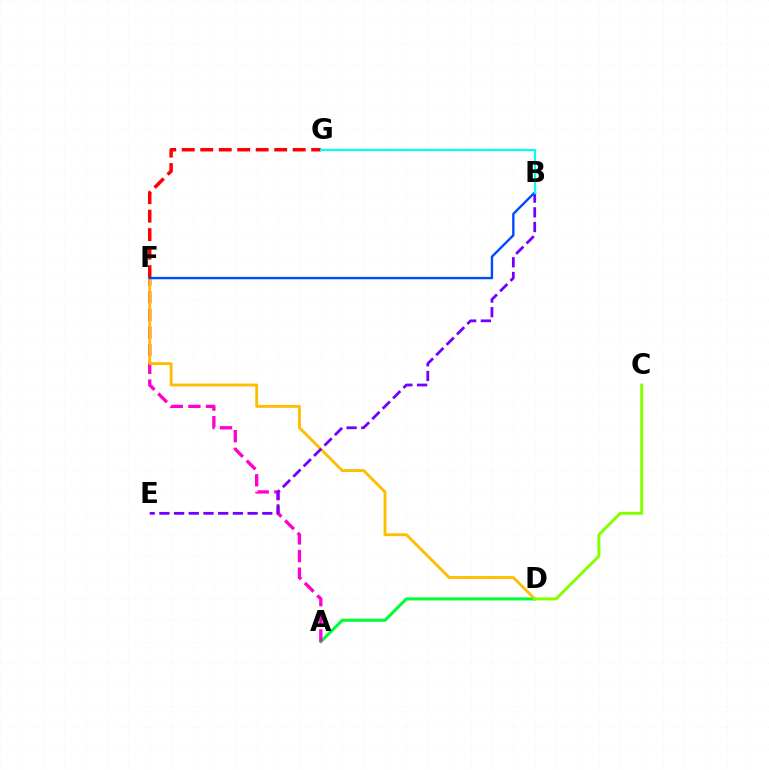{('A', 'D'): [{'color': '#00ff39', 'line_style': 'solid', 'thickness': 2.22}], ('A', 'F'): [{'color': '#ff00cf', 'line_style': 'dashed', 'thickness': 2.4}], ('D', 'F'): [{'color': '#ffbd00', 'line_style': 'solid', 'thickness': 2.07}], ('C', 'D'): [{'color': '#84ff00', 'line_style': 'solid', 'thickness': 2.13}], ('F', 'G'): [{'color': '#ff0000', 'line_style': 'dashed', 'thickness': 2.51}], ('B', 'E'): [{'color': '#7200ff', 'line_style': 'dashed', 'thickness': 2.0}], ('B', 'F'): [{'color': '#004bff', 'line_style': 'solid', 'thickness': 1.71}], ('B', 'G'): [{'color': '#00fff6', 'line_style': 'solid', 'thickness': 1.57}]}